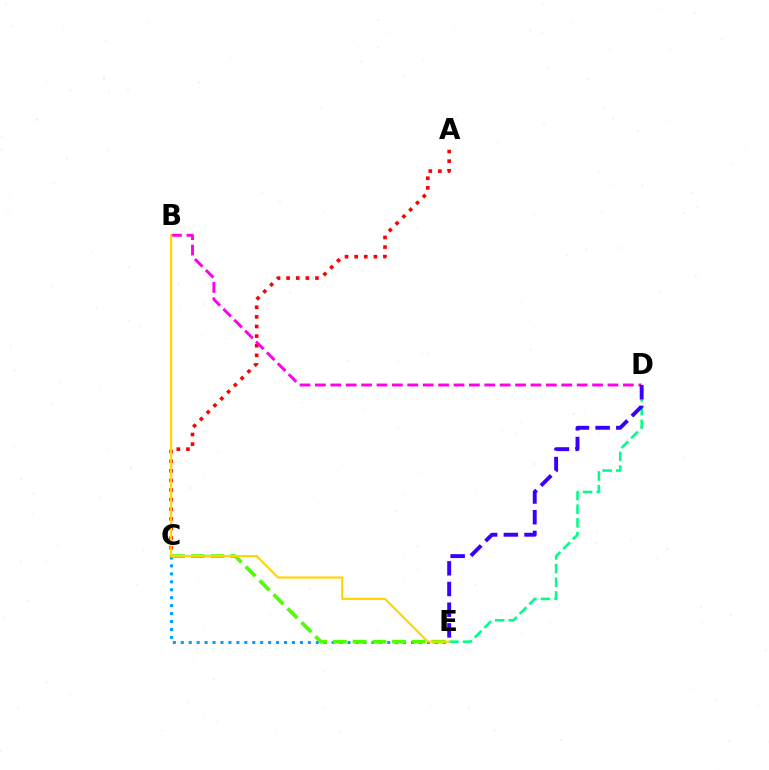{('D', 'E'): [{'color': '#00ff86', 'line_style': 'dashed', 'thickness': 1.85}, {'color': '#3700ff', 'line_style': 'dashed', 'thickness': 2.81}], ('C', 'E'): [{'color': '#009eff', 'line_style': 'dotted', 'thickness': 2.16}, {'color': '#4fff00', 'line_style': 'dashed', 'thickness': 2.68}], ('A', 'C'): [{'color': '#ff0000', 'line_style': 'dotted', 'thickness': 2.61}], ('B', 'D'): [{'color': '#ff00ed', 'line_style': 'dashed', 'thickness': 2.09}], ('B', 'E'): [{'color': '#ffd500', 'line_style': 'solid', 'thickness': 1.53}]}